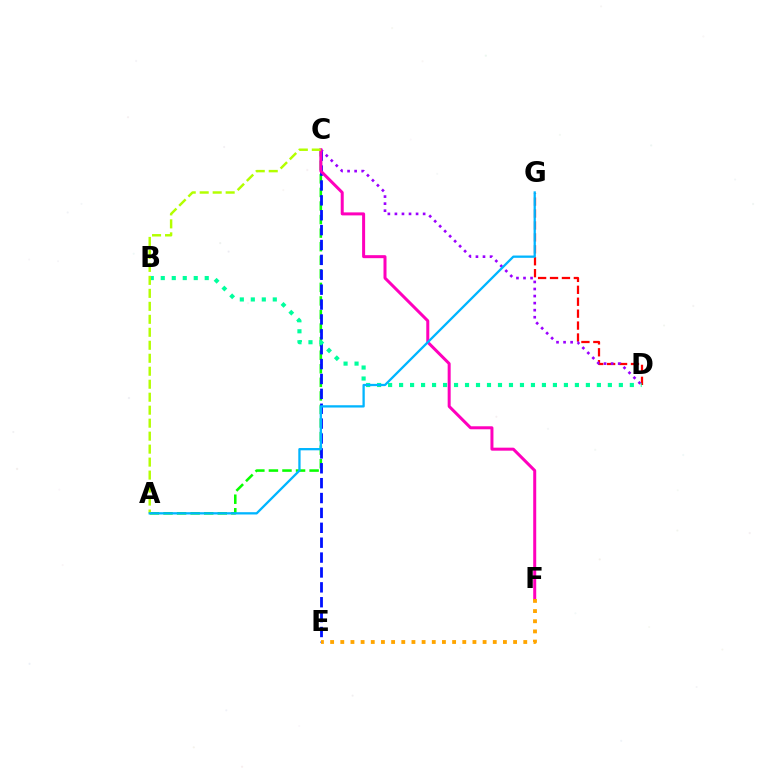{('A', 'C'): [{'color': '#08ff00', 'line_style': 'dashed', 'thickness': 1.84}, {'color': '#b3ff00', 'line_style': 'dashed', 'thickness': 1.76}], ('D', 'G'): [{'color': '#ff0000', 'line_style': 'dashed', 'thickness': 1.62}], ('C', 'E'): [{'color': '#0010ff', 'line_style': 'dashed', 'thickness': 2.02}], ('C', 'D'): [{'color': '#9b00ff', 'line_style': 'dotted', 'thickness': 1.92}], ('B', 'D'): [{'color': '#00ff9d', 'line_style': 'dotted', 'thickness': 2.99}], ('C', 'F'): [{'color': '#ff00bd', 'line_style': 'solid', 'thickness': 2.16}], ('A', 'G'): [{'color': '#00b5ff', 'line_style': 'solid', 'thickness': 1.65}], ('E', 'F'): [{'color': '#ffa500', 'line_style': 'dotted', 'thickness': 2.76}]}